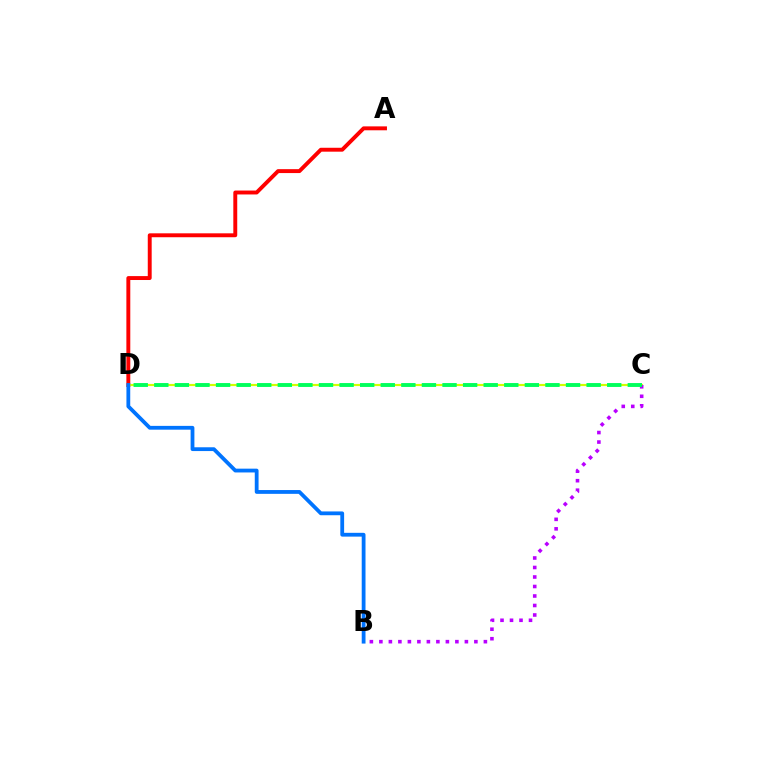{('A', 'D'): [{'color': '#ff0000', 'line_style': 'solid', 'thickness': 2.82}], ('C', 'D'): [{'color': '#d1ff00', 'line_style': 'solid', 'thickness': 1.55}, {'color': '#00ff5c', 'line_style': 'dashed', 'thickness': 2.8}], ('B', 'C'): [{'color': '#b900ff', 'line_style': 'dotted', 'thickness': 2.58}], ('B', 'D'): [{'color': '#0074ff', 'line_style': 'solid', 'thickness': 2.73}]}